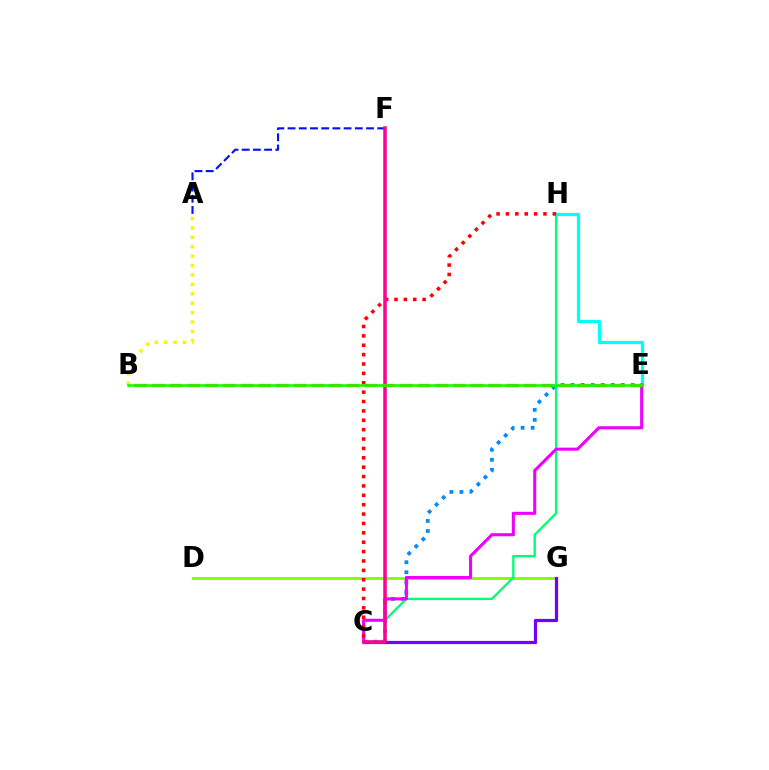{('C', 'E'): [{'color': '#008cff', 'line_style': 'dotted', 'thickness': 2.72}, {'color': '#ee00ff', 'line_style': 'solid', 'thickness': 2.21}], ('A', 'F'): [{'color': '#0010ff', 'line_style': 'dashed', 'thickness': 1.52}], ('D', 'G'): [{'color': '#84ff00', 'line_style': 'solid', 'thickness': 2.09}], ('C', 'H'): [{'color': '#00ff74', 'line_style': 'solid', 'thickness': 1.68}, {'color': '#ff0000', 'line_style': 'dotted', 'thickness': 2.55}], ('E', 'H'): [{'color': '#00fff6', 'line_style': 'solid', 'thickness': 2.34}], ('C', 'G'): [{'color': '#7200ff', 'line_style': 'solid', 'thickness': 2.31}], ('C', 'F'): [{'color': '#ff0094', 'line_style': 'solid', 'thickness': 2.52}], ('B', 'E'): [{'color': '#ff7c00', 'line_style': 'dashed', 'thickness': 2.4}, {'color': '#08ff00', 'line_style': 'solid', 'thickness': 1.85}], ('A', 'B'): [{'color': '#fcf500', 'line_style': 'dotted', 'thickness': 2.56}]}